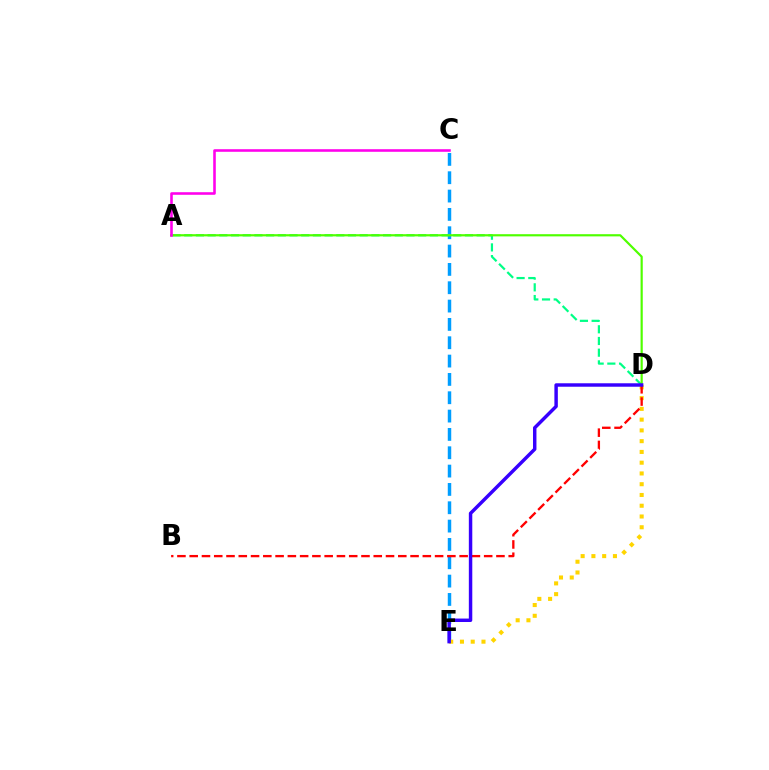{('C', 'E'): [{'color': '#009eff', 'line_style': 'dashed', 'thickness': 2.49}], ('A', 'D'): [{'color': '#00ff86', 'line_style': 'dashed', 'thickness': 1.59}, {'color': '#4fff00', 'line_style': 'solid', 'thickness': 1.57}], ('D', 'E'): [{'color': '#ffd500', 'line_style': 'dotted', 'thickness': 2.92}, {'color': '#3700ff', 'line_style': 'solid', 'thickness': 2.48}], ('B', 'D'): [{'color': '#ff0000', 'line_style': 'dashed', 'thickness': 1.67}], ('A', 'C'): [{'color': '#ff00ed', 'line_style': 'solid', 'thickness': 1.86}]}